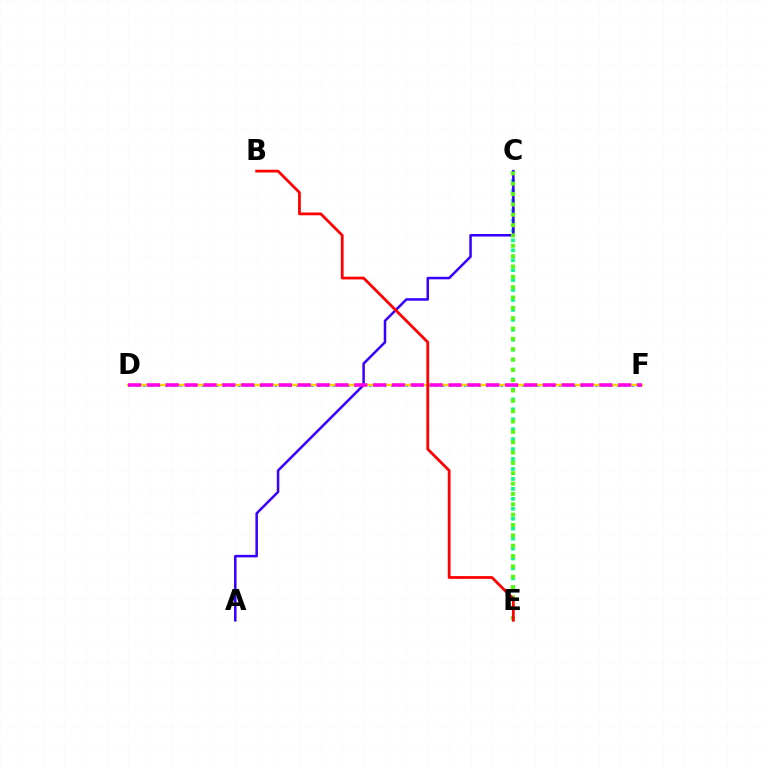{('C', 'E'): [{'color': '#00ff86', 'line_style': 'dotted', 'thickness': 2.7}, {'color': '#4fff00', 'line_style': 'dotted', 'thickness': 2.81}], ('D', 'F'): [{'color': '#009eff', 'line_style': 'dotted', 'thickness': 1.98}, {'color': '#ffd500', 'line_style': 'solid', 'thickness': 1.76}, {'color': '#ff00ed', 'line_style': 'dashed', 'thickness': 2.56}], ('A', 'C'): [{'color': '#3700ff', 'line_style': 'solid', 'thickness': 1.81}], ('B', 'E'): [{'color': '#ff0000', 'line_style': 'solid', 'thickness': 2.0}]}